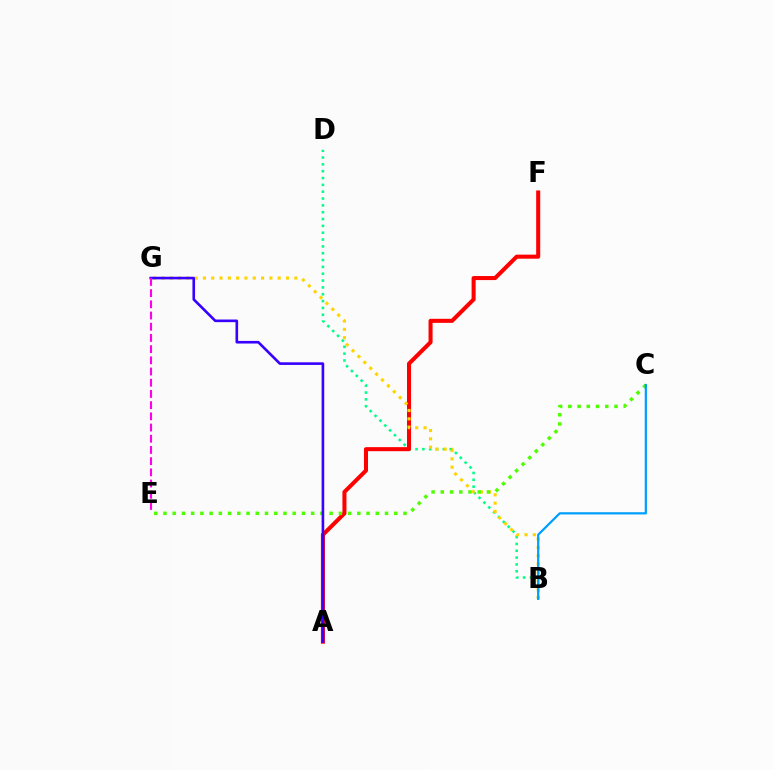{('B', 'D'): [{'color': '#00ff86', 'line_style': 'dotted', 'thickness': 1.86}], ('A', 'F'): [{'color': '#ff0000', 'line_style': 'solid', 'thickness': 2.91}], ('B', 'G'): [{'color': '#ffd500', 'line_style': 'dotted', 'thickness': 2.26}], ('C', 'E'): [{'color': '#4fff00', 'line_style': 'dotted', 'thickness': 2.51}], ('B', 'C'): [{'color': '#009eff', 'line_style': 'solid', 'thickness': 1.6}], ('A', 'G'): [{'color': '#3700ff', 'line_style': 'solid', 'thickness': 1.89}], ('E', 'G'): [{'color': '#ff00ed', 'line_style': 'dashed', 'thickness': 1.52}]}